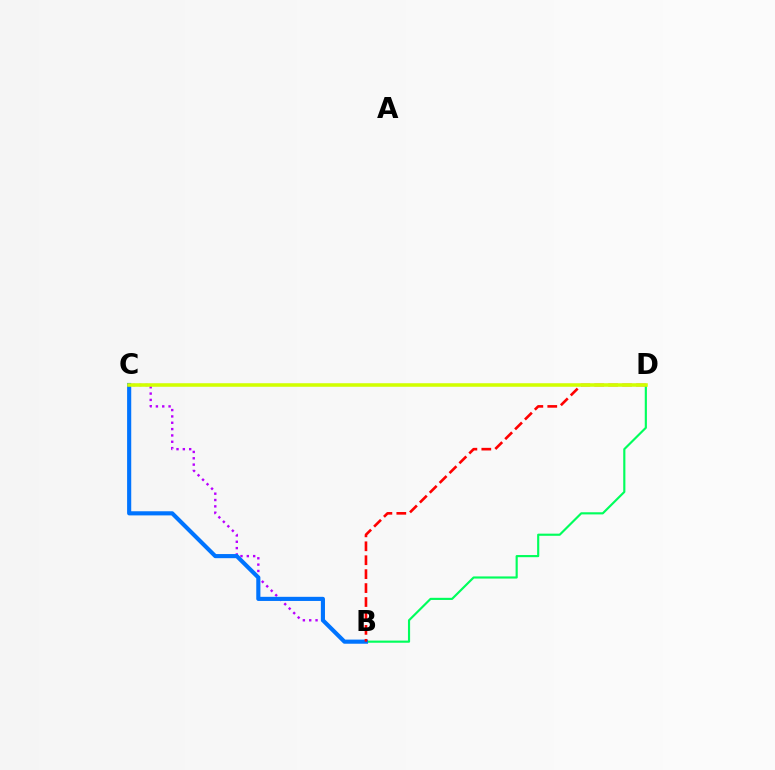{('B', 'D'): [{'color': '#00ff5c', 'line_style': 'solid', 'thickness': 1.55}, {'color': '#ff0000', 'line_style': 'dashed', 'thickness': 1.89}], ('B', 'C'): [{'color': '#b900ff', 'line_style': 'dotted', 'thickness': 1.72}, {'color': '#0074ff', 'line_style': 'solid', 'thickness': 2.97}], ('C', 'D'): [{'color': '#d1ff00', 'line_style': 'solid', 'thickness': 2.55}]}